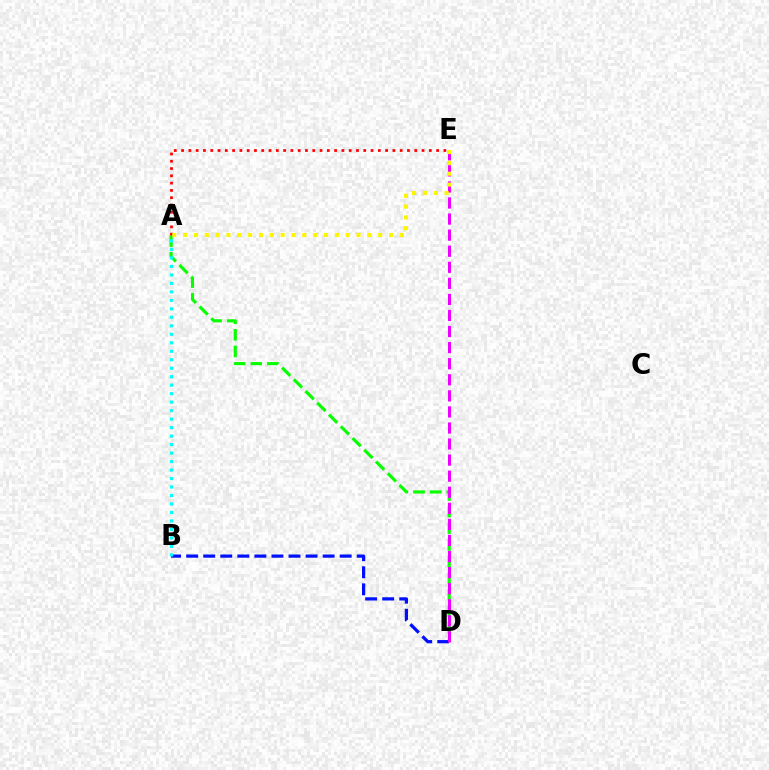{('A', 'D'): [{'color': '#08ff00', 'line_style': 'dashed', 'thickness': 2.26}], ('B', 'D'): [{'color': '#0010ff', 'line_style': 'dashed', 'thickness': 2.32}], ('D', 'E'): [{'color': '#ee00ff', 'line_style': 'dashed', 'thickness': 2.18}], ('A', 'E'): [{'color': '#ff0000', 'line_style': 'dotted', 'thickness': 1.98}, {'color': '#fcf500', 'line_style': 'dotted', 'thickness': 2.94}], ('A', 'B'): [{'color': '#00fff6', 'line_style': 'dotted', 'thickness': 2.31}]}